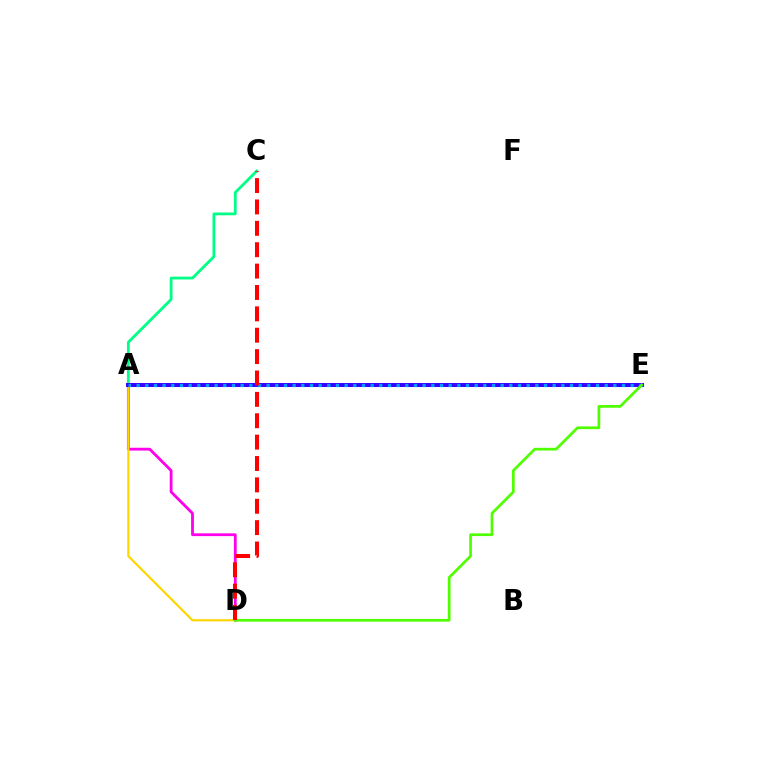{('A', 'D'): [{'color': '#ff00ed', 'line_style': 'solid', 'thickness': 2.02}, {'color': '#ffd500', 'line_style': 'solid', 'thickness': 1.57}], ('A', 'C'): [{'color': '#00ff86', 'line_style': 'solid', 'thickness': 2.02}], ('A', 'E'): [{'color': '#3700ff', 'line_style': 'solid', 'thickness': 2.86}, {'color': '#009eff', 'line_style': 'dotted', 'thickness': 2.36}], ('D', 'E'): [{'color': '#4fff00', 'line_style': 'solid', 'thickness': 1.95}], ('C', 'D'): [{'color': '#ff0000', 'line_style': 'dashed', 'thickness': 2.9}]}